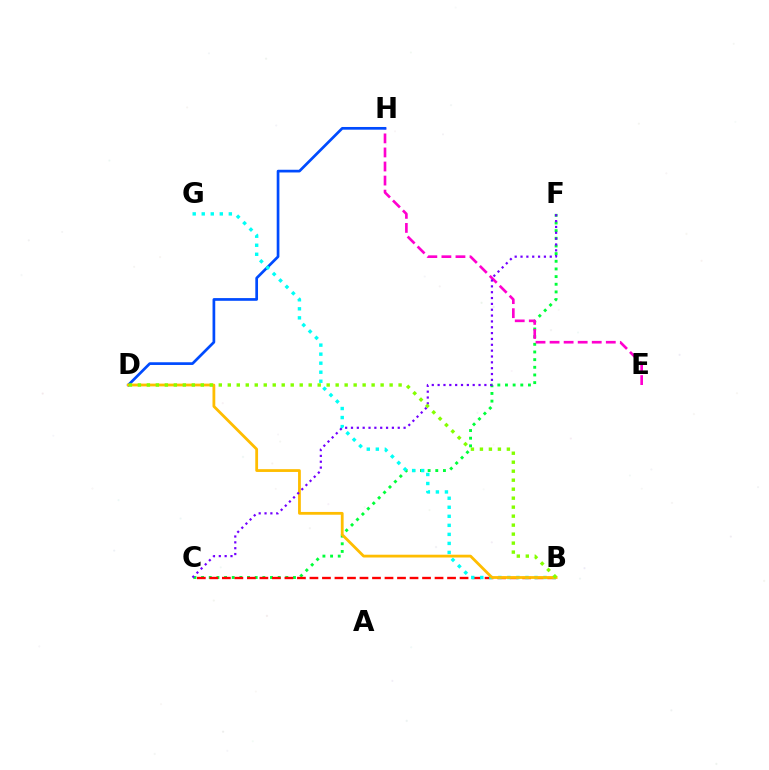{('C', 'F'): [{'color': '#00ff39', 'line_style': 'dotted', 'thickness': 2.08}, {'color': '#7200ff', 'line_style': 'dotted', 'thickness': 1.59}], ('E', 'H'): [{'color': '#ff00cf', 'line_style': 'dashed', 'thickness': 1.91}], ('B', 'C'): [{'color': '#ff0000', 'line_style': 'dashed', 'thickness': 1.7}], ('D', 'H'): [{'color': '#004bff', 'line_style': 'solid', 'thickness': 1.95}], ('B', 'G'): [{'color': '#00fff6', 'line_style': 'dotted', 'thickness': 2.45}], ('B', 'D'): [{'color': '#ffbd00', 'line_style': 'solid', 'thickness': 2.01}, {'color': '#84ff00', 'line_style': 'dotted', 'thickness': 2.44}]}